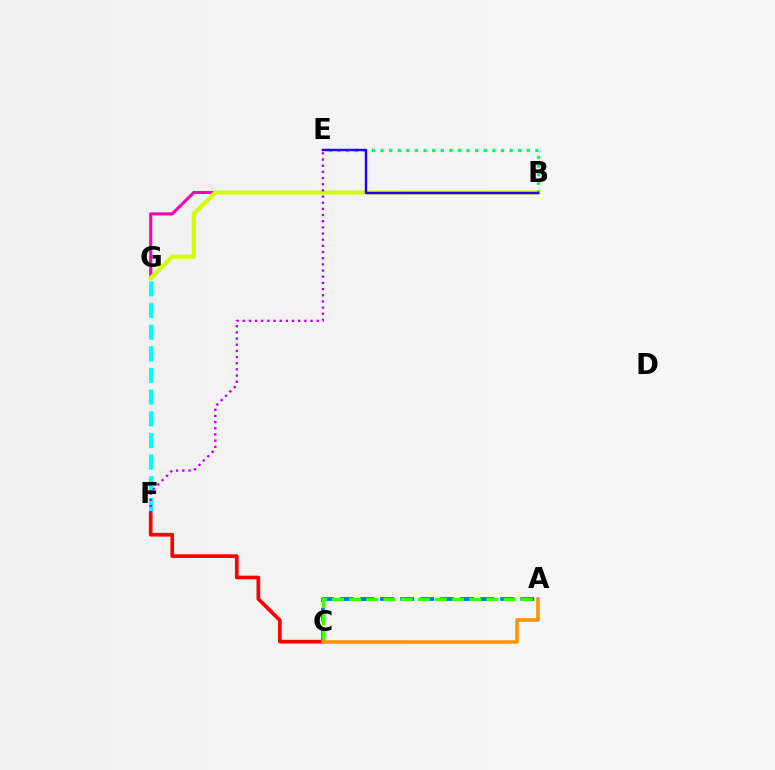{('B', 'G'): [{'color': '#ff00ac', 'line_style': 'solid', 'thickness': 2.2}, {'color': '#d1ff00', 'line_style': 'solid', 'thickness': 2.98}], ('F', 'G'): [{'color': '#00fff6', 'line_style': 'dashed', 'thickness': 2.94}], ('A', 'C'): [{'color': '#0074ff', 'line_style': 'dashed', 'thickness': 2.72}, {'color': '#3dff00', 'line_style': 'dashed', 'thickness': 2.33}, {'color': '#ff9400', 'line_style': 'solid', 'thickness': 2.56}], ('C', 'F'): [{'color': '#ff0000', 'line_style': 'solid', 'thickness': 2.65}], ('B', 'E'): [{'color': '#00ff5c', 'line_style': 'dotted', 'thickness': 2.34}, {'color': '#2500ff', 'line_style': 'solid', 'thickness': 1.76}], ('E', 'F'): [{'color': '#b900ff', 'line_style': 'dotted', 'thickness': 1.68}]}